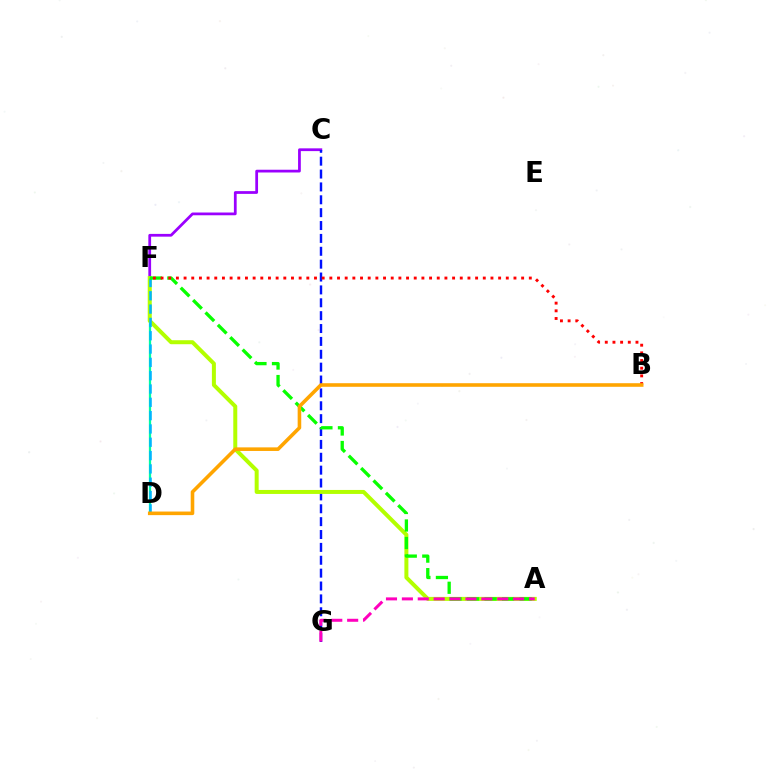{('D', 'F'): [{'color': '#00ff9d', 'line_style': 'solid', 'thickness': 1.63}, {'color': '#00b5ff', 'line_style': 'dashed', 'thickness': 1.81}], ('C', 'F'): [{'color': '#9b00ff', 'line_style': 'solid', 'thickness': 1.98}], ('C', 'G'): [{'color': '#0010ff', 'line_style': 'dashed', 'thickness': 1.75}], ('A', 'F'): [{'color': '#b3ff00', 'line_style': 'solid', 'thickness': 2.87}, {'color': '#08ff00', 'line_style': 'dashed', 'thickness': 2.38}], ('A', 'G'): [{'color': '#ff00bd', 'line_style': 'dashed', 'thickness': 2.16}], ('B', 'F'): [{'color': '#ff0000', 'line_style': 'dotted', 'thickness': 2.08}], ('B', 'D'): [{'color': '#ffa500', 'line_style': 'solid', 'thickness': 2.58}]}